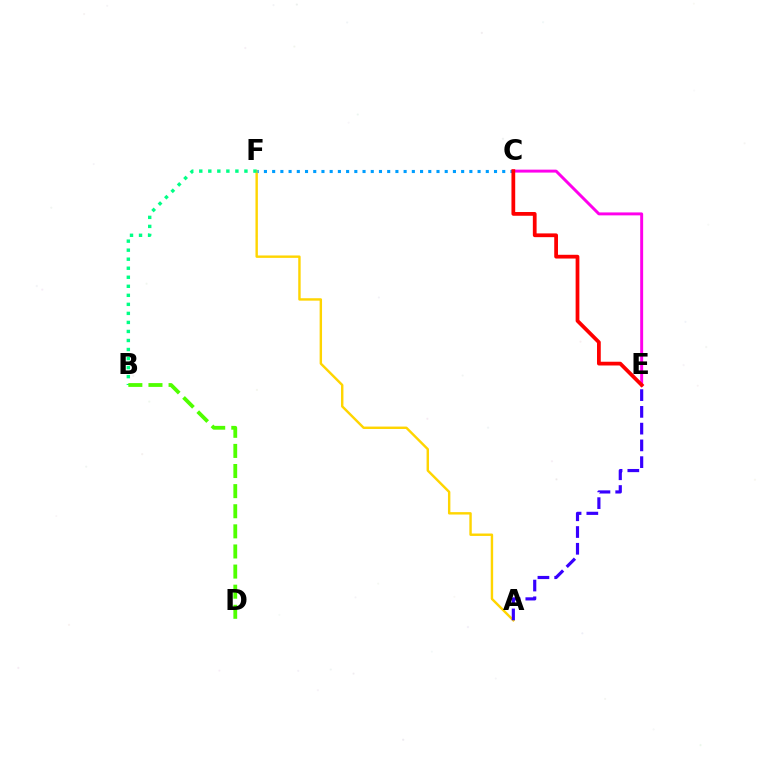{('A', 'F'): [{'color': '#ffd500', 'line_style': 'solid', 'thickness': 1.74}], ('A', 'E'): [{'color': '#3700ff', 'line_style': 'dashed', 'thickness': 2.28}], ('B', 'F'): [{'color': '#00ff86', 'line_style': 'dotted', 'thickness': 2.45}], ('C', 'F'): [{'color': '#009eff', 'line_style': 'dotted', 'thickness': 2.23}], ('C', 'E'): [{'color': '#ff00ed', 'line_style': 'solid', 'thickness': 2.12}, {'color': '#ff0000', 'line_style': 'solid', 'thickness': 2.7}], ('B', 'D'): [{'color': '#4fff00', 'line_style': 'dashed', 'thickness': 2.73}]}